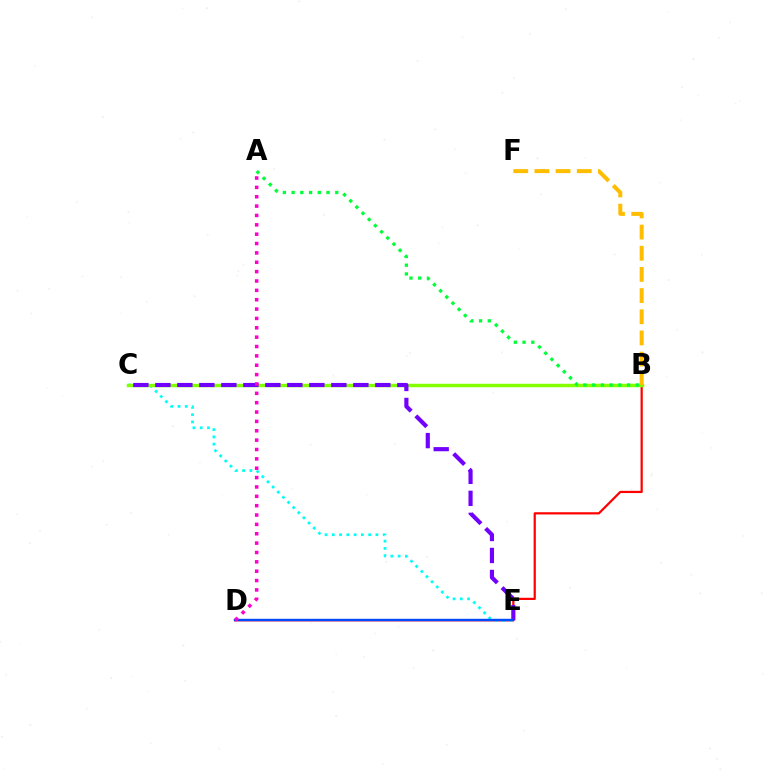{('B', 'D'): [{'color': '#ff0000', 'line_style': 'solid', 'thickness': 1.6}], ('C', 'E'): [{'color': '#00fff6', 'line_style': 'dotted', 'thickness': 1.97}, {'color': '#7200ff', 'line_style': 'dashed', 'thickness': 2.99}], ('B', 'C'): [{'color': '#84ff00', 'line_style': 'solid', 'thickness': 2.49}], ('B', 'F'): [{'color': '#ffbd00', 'line_style': 'dashed', 'thickness': 2.88}], ('D', 'E'): [{'color': '#004bff', 'line_style': 'solid', 'thickness': 1.73}], ('A', 'D'): [{'color': '#ff00cf', 'line_style': 'dotted', 'thickness': 2.54}], ('A', 'B'): [{'color': '#00ff39', 'line_style': 'dotted', 'thickness': 2.37}]}